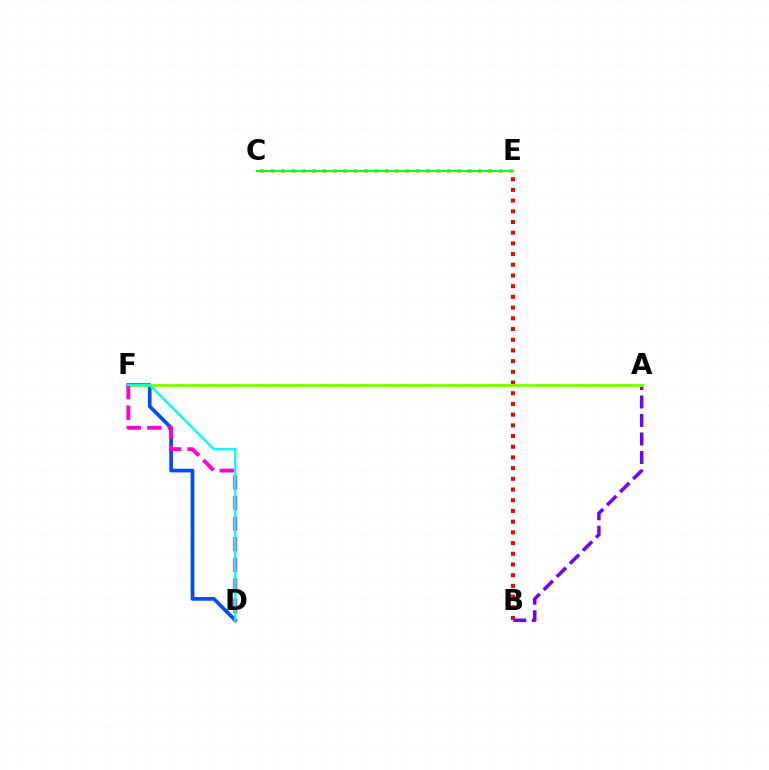{('C', 'E'): [{'color': '#ffbd00', 'line_style': 'dotted', 'thickness': 2.82}, {'color': '#00ff39', 'line_style': 'solid', 'thickness': 1.54}], ('D', 'F'): [{'color': '#004bff', 'line_style': 'solid', 'thickness': 2.66}, {'color': '#ff00cf', 'line_style': 'dashed', 'thickness': 2.79}, {'color': '#00fff6', 'line_style': 'solid', 'thickness': 1.72}], ('B', 'E'): [{'color': '#ff0000', 'line_style': 'dotted', 'thickness': 2.91}], ('A', 'B'): [{'color': '#7200ff', 'line_style': 'dashed', 'thickness': 2.51}], ('A', 'F'): [{'color': '#84ff00', 'line_style': 'solid', 'thickness': 2.08}]}